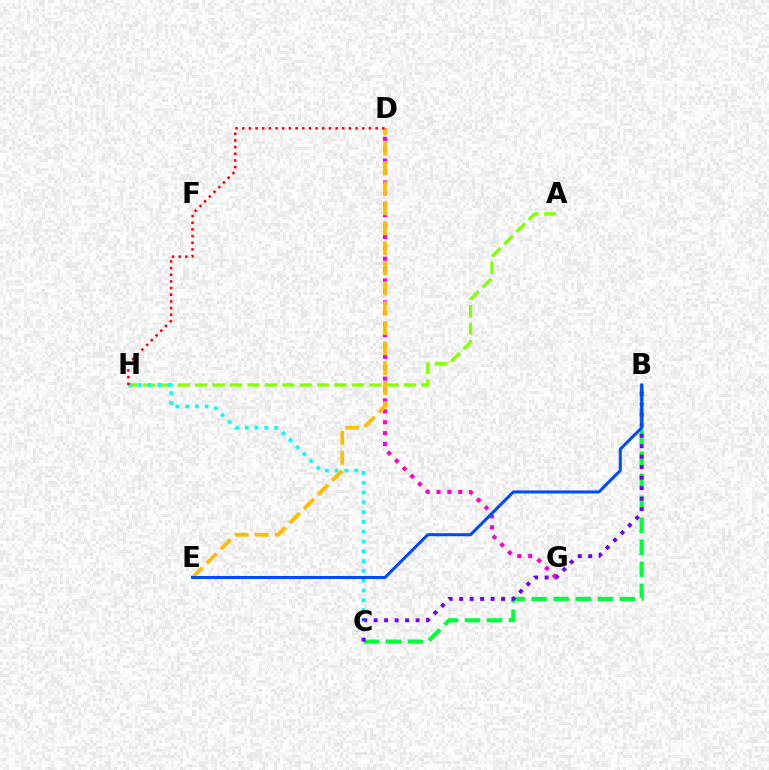{('B', 'C'): [{'color': '#00ff39', 'line_style': 'dashed', 'thickness': 2.99}, {'color': '#7200ff', 'line_style': 'dotted', 'thickness': 2.85}], ('A', 'H'): [{'color': '#84ff00', 'line_style': 'dashed', 'thickness': 2.36}], ('D', 'G'): [{'color': '#ff00cf', 'line_style': 'dotted', 'thickness': 2.96}], ('C', 'H'): [{'color': '#00fff6', 'line_style': 'dotted', 'thickness': 2.66}], ('D', 'E'): [{'color': '#ffbd00', 'line_style': 'dashed', 'thickness': 2.71}], ('D', 'H'): [{'color': '#ff0000', 'line_style': 'dotted', 'thickness': 1.81}], ('B', 'E'): [{'color': '#004bff', 'line_style': 'solid', 'thickness': 2.18}]}